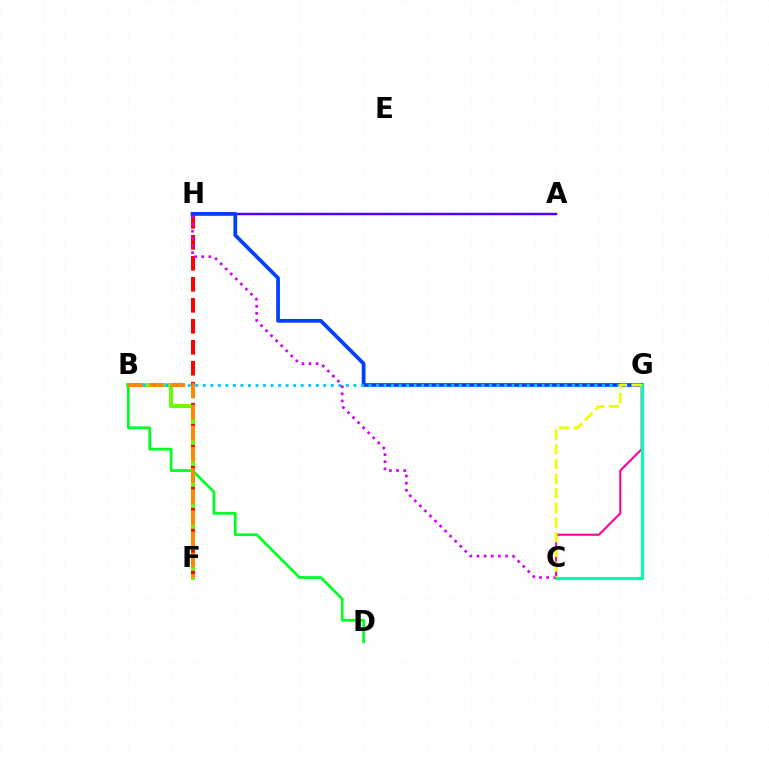{('B', 'F'): [{'color': '#66ff00', 'line_style': 'solid', 'thickness': 2.91}, {'color': '#ff8800', 'line_style': 'dashed', 'thickness': 2.87}], ('F', 'H'): [{'color': '#ff0000', 'line_style': 'dashed', 'thickness': 2.85}], ('C', 'G'): [{'color': '#ff00a0', 'line_style': 'solid', 'thickness': 1.52}, {'color': '#00ffaf', 'line_style': 'solid', 'thickness': 2.28}, {'color': '#eeff00', 'line_style': 'dashed', 'thickness': 1.99}], ('A', 'H'): [{'color': '#4f00ff', 'line_style': 'solid', 'thickness': 1.77}], ('B', 'D'): [{'color': '#00ff27', 'line_style': 'solid', 'thickness': 1.95}], ('G', 'H'): [{'color': '#003fff', 'line_style': 'solid', 'thickness': 2.67}], ('B', 'G'): [{'color': '#00c7ff', 'line_style': 'dotted', 'thickness': 2.05}], ('C', 'H'): [{'color': '#d600ff', 'line_style': 'dotted', 'thickness': 1.94}]}